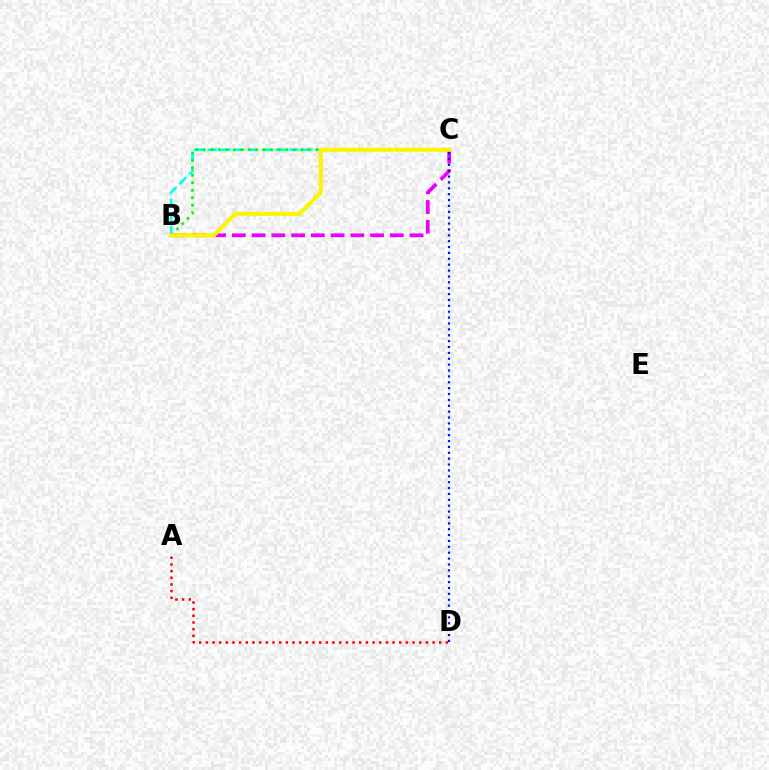{('B', 'C'): [{'color': '#00fff6', 'line_style': 'dashed', 'thickness': 1.86}, {'color': '#08ff00', 'line_style': 'dotted', 'thickness': 2.03}, {'color': '#ee00ff', 'line_style': 'dashed', 'thickness': 2.68}, {'color': '#fcf500', 'line_style': 'solid', 'thickness': 2.95}], ('A', 'D'): [{'color': '#ff0000', 'line_style': 'dotted', 'thickness': 1.81}], ('C', 'D'): [{'color': '#0010ff', 'line_style': 'dotted', 'thickness': 1.6}]}